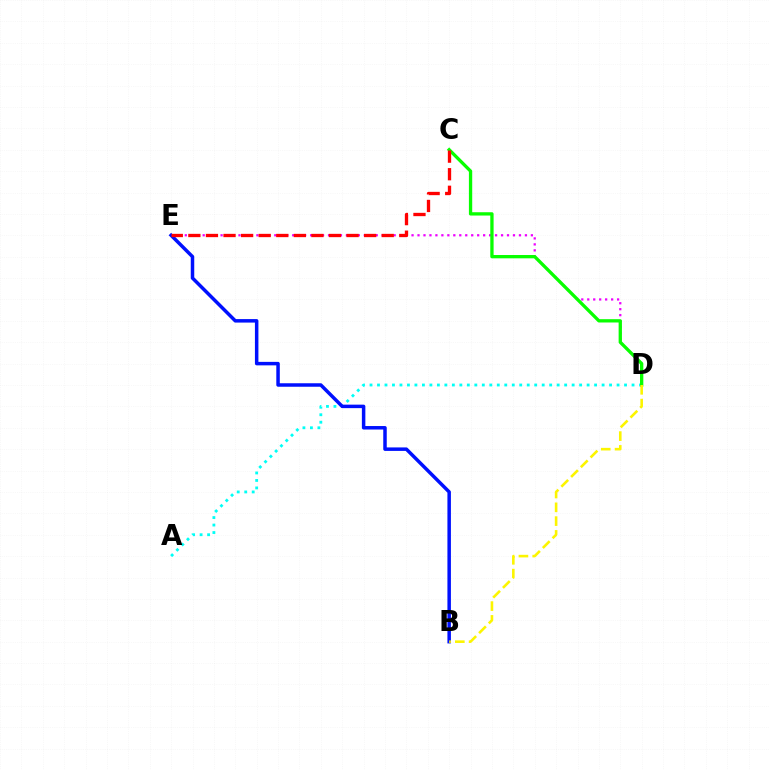{('D', 'E'): [{'color': '#ee00ff', 'line_style': 'dotted', 'thickness': 1.62}], ('A', 'D'): [{'color': '#00fff6', 'line_style': 'dotted', 'thickness': 2.03}], ('C', 'D'): [{'color': '#08ff00', 'line_style': 'solid', 'thickness': 2.38}], ('B', 'E'): [{'color': '#0010ff', 'line_style': 'solid', 'thickness': 2.51}], ('B', 'D'): [{'color': '#fcf500', 'line_style': 'dashed', 'thickness': 1.87}], ('C', 'E'): [{'color': '#ff0000', 'line_style': 'dashed', 'thickness': 2.39}]}